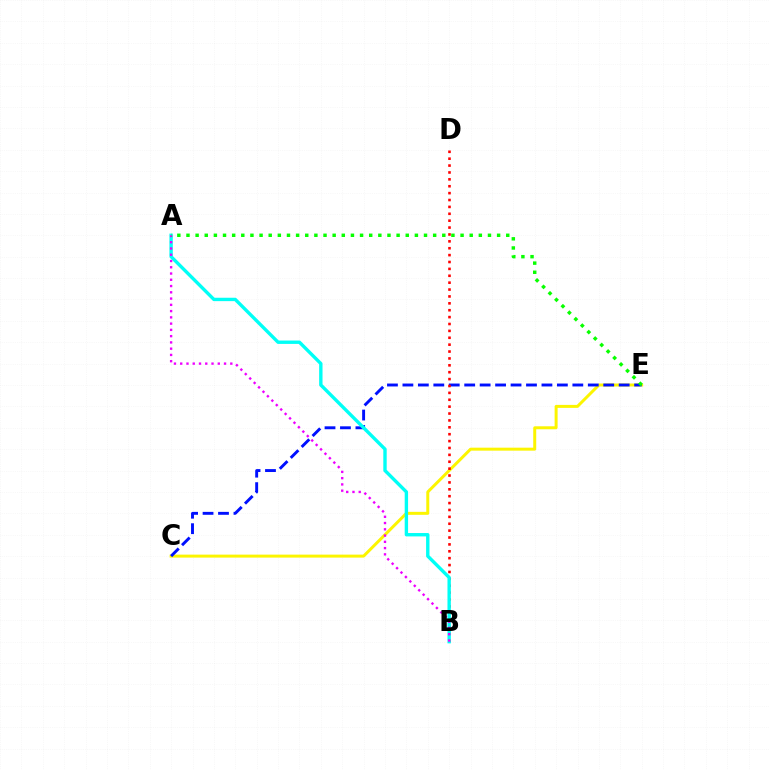{('C', 'E'): [{'color': '#fcf500', 'line_style': 'solid', 'thickness': 2.15}, {'color': '#0010ff', 'line_style': 'dashed', 'thickness': 2.1}], ('B', 'D'): [{'color': '#ff0000', 'line_style': 'dotted', 'thickness': 1.87}], ('A', 'B'): [{'color': '#00fff6', 'line_style': 'solid', 'thickness': 2.43}, {'color': '#ee00ff', 'line_style': 'dotted', 'thickness': 1.7}], ('A', 'E'): [{'color': '#08ff00', 'line_style': 'dotted', 'thickness': 2.48}]}